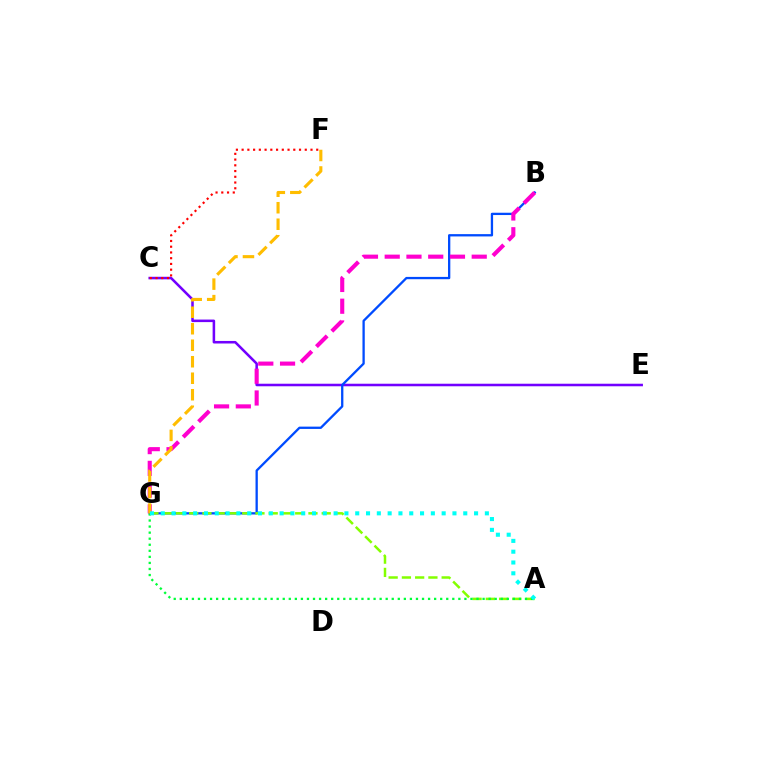{('C', 'E'): [{'color': '#7200ff', 'line_style': 'solid', 'thickness': 1.83}], ('B', 'G'): [{'color': '#004bff', 'line_style': 'solid', 'thickness': 1.66}, {'color': '#ff00cf', 'line_style': 'dashed', 'thickness': 2.96}], ('A', 'G'): [{'color': '#84ff00', 'line_style': 'dashed', 'thickness': 1.8}, {'color': '#00ff39', 'line_style': 'dotted', 'thickness': 1.65}, {'color': '#00fff6', 'line_style': 'dotted', 'thickness': 2.94}], ('C', 'F'): [{'color': '#ff0000', 'line_style': 'dotted', 'thickness': 1.56}], ('F', 'G'): [{'color': '#ffbd00', 'line_style': 'dashed', 'thickness': 2.24}]}